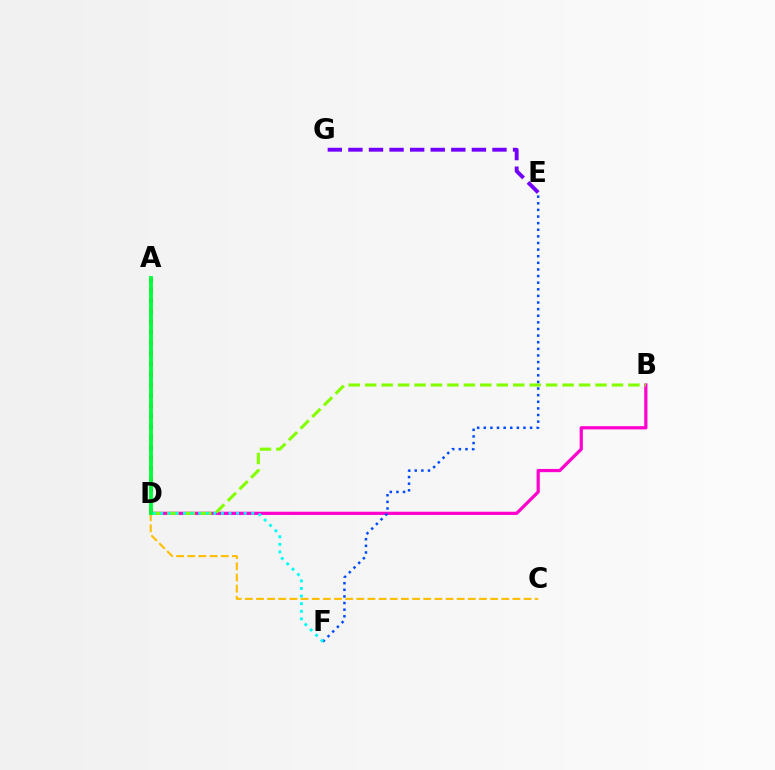{('A', 'D'): [{'color': '#ff0000', 'line_style': 'dotted', 'thickness': 2.85}, {'color': '#00ff39', 'line_style': 'solid', 'thickness': 2.76}], ('B', 'D'): [{'color': '#ff00cf', 'line_style': 'solid', 'thickness': 2.32}, {'color': '#84ff00', 'line_style': 'dashed', 'thickness': 2.24}], ('E', 'G'): [{'color': '#7200ff', 'line_style': 'dashed', 'thickness': 2.8}], ('E', 'F'): [{'color': '#004bff', 'line_style': 'dotted', 'thickness': 1.8}], ('C', 'D'): [{'color': '#ffbd00', 'line_style': 'dashed', 'thickness': 1.51}], ('D', 'F'): [{'color': '#00fff6', 'line_style': 'dotted', 'thickness': 2.06}]}